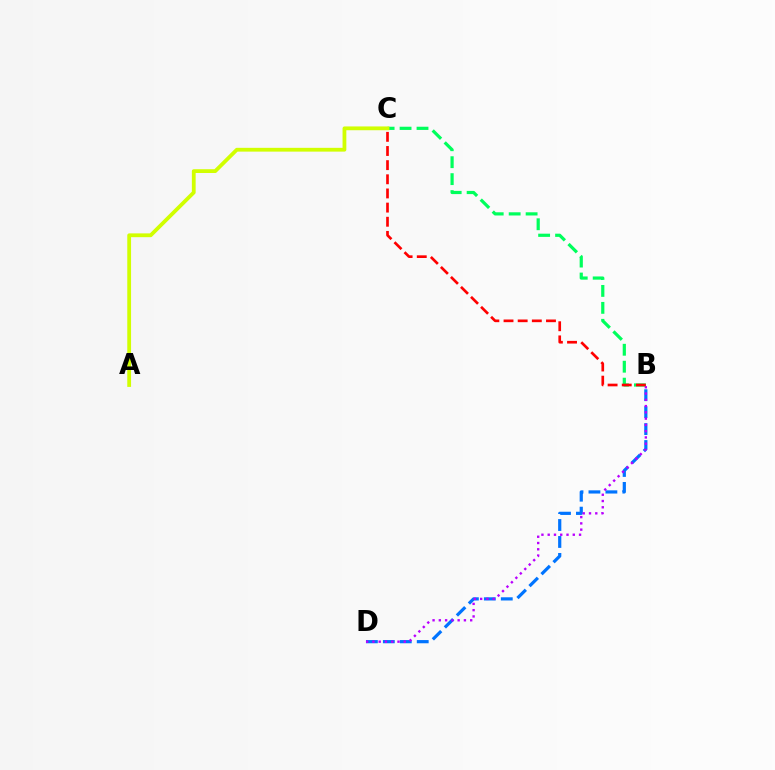{('B', 'D'): [{'color': '#0074ff', 'line_style': 'dashed', 'thickness': 2.3}, {'color': '#b900ff', 'line_style': 'dotted', 'thickness': 1.7}], ('B', 'C'): [{'color': '#00ff5c', 'line_style': 'dashed', 'thickness': 2.3}, {'color': '#ff0000', 'line_style': 'dashed', 'thickness': 1.92}], ('A', 'C'): [{'color': '#d1ff00', 'line_style': 'solid', 'thickness': 2.73}]}